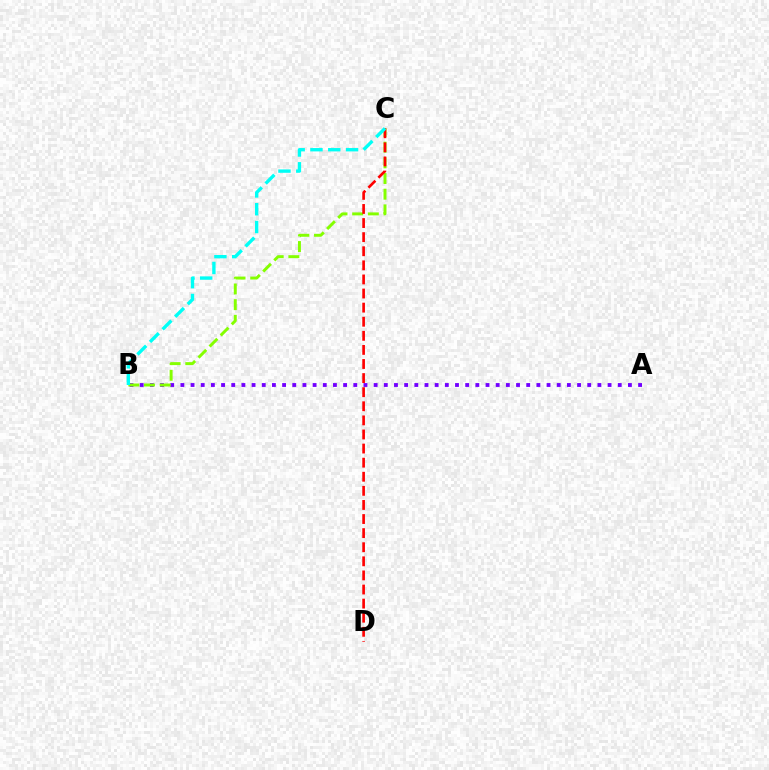{('A', 'B'): [{'color': '#7200ff', 'line_style': 'dotted', 'thickness': 2.76}], ('B', 'C'): [{'color': '#84ff00', 'line_style': 'dashed', 'thickness': 2.13}, {'color': '#00fff6', 'line_style': 'dashed', 'thickness': 2.42}], ('C', 'D'): [{'color': '#ff0000', 'line_style': 'dashed', 'thickness': 1.91}]}